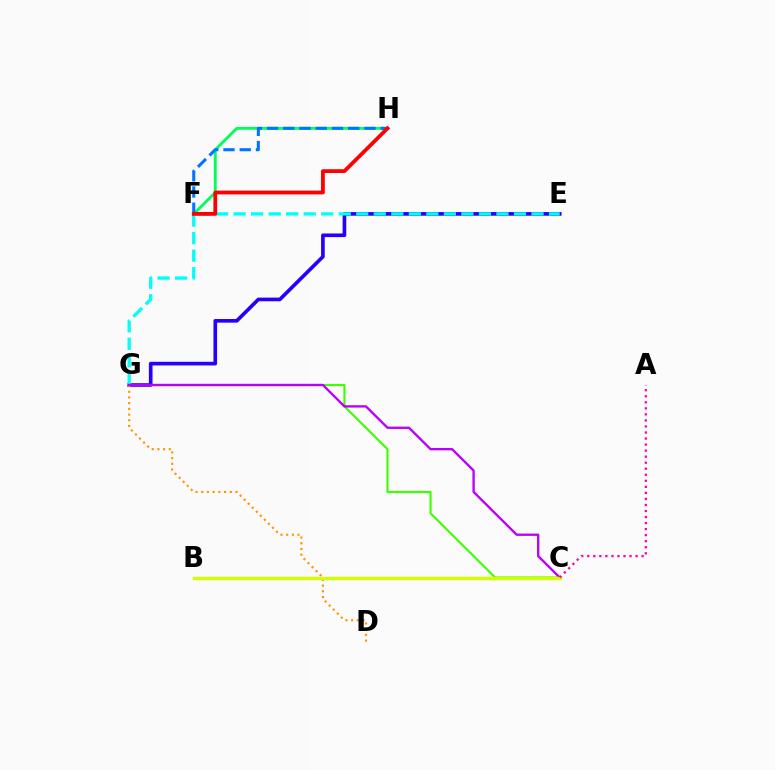{('E', 'G'): [{'color': '#2500ff', 'line_style': 'solid', 'thickness': 2.62}, {'color': '#00fff6', 'line_style': 'dashed', 'thickness': 2.38}], ('C', 'G'): [{'color': '#3dff00', 'line_style': 'solid', 'thickness': 1.53}, {'color': '#b900ff', 'line_style': 'solid', 'thickness': 1.68}], ('F', 'H'): [{'color': '#00ff5c', 'line_style': 'solid', 'thickness': 2.06}, {'color': '#0074ff', 'line_style': 'dashed', 'thickness': 2.21}, {'color': '#ff0000', 'line_style': 'solid', 'thickness': 2.72}], ('D', 'G'): [{'color': '#ff9400', 'line_style': 'dotted', 'thickness': 1.55}], ('B', 'C'): [{'color': '#d1ff00', 'line_style': 'solid', 'thickness': 2.45}], ('A', 'C'): [{'color': '#ff00ac', 'line_style': 'dotted', 'thickness': 1.64}]}